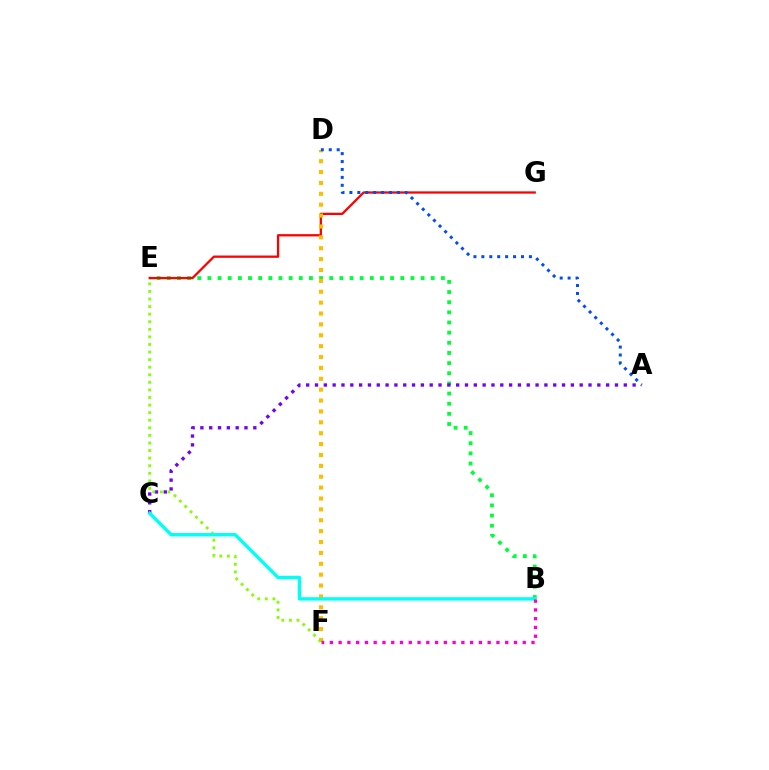{('B', 'E'): [{'color': '#00ff39', 'line_style': 'dotted', 'thickness': 2.76}], ('A', 'C'): [{'color': '#7200ff', 'line_style': 'dotted', 'thickness': 2.4}], ('E', 'G'): [{'color': '#ff0000', 'line_style': 'solid', 'thickness': 1.64}], ('D', 'F'): [{'color': '#ffbd00', 'line_style': 'dotted', 'thickness': 2.96}], ('E', 'F'): [{'color': '#84ff00', 'line_style': 'dotted', 'thickness': 2.06}], ('B', 'C'): [{'color': '#00fff6', 'line_style': 'solid', 'thickness': 2.43}], ('A', 'D'): [{'color': '#004bff', 'line_style': 'dotted', 'thickness': 2.15}], ('B', 'F'): [{'color': '#ff00cf', 'line_style': 'dotted', 'thickness': 2.38}]}